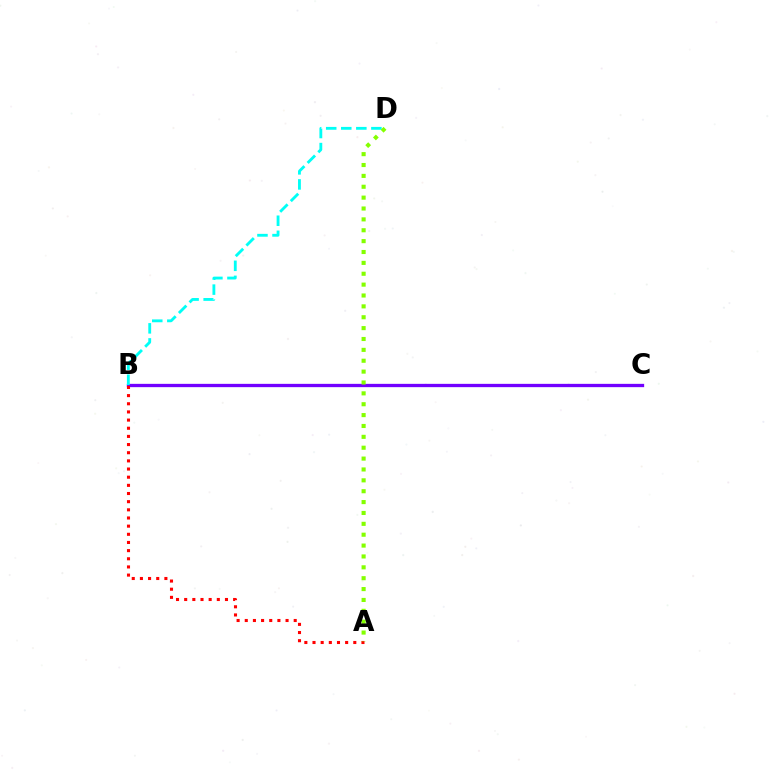{('B', 'C'): [{'color': '#7200ff', 'line_style': 'solid', 'thickness': 2.38}], ('A', 'B'): [{'color': '#ff0000', 'line_style': 'dotted', 'thickness': 2.22}], ('B', 'D'): [{'color': '#00fff6', 'line_style': 'dashed', 'thickness': 2.05}], ('A', 'D'): [{'color': '#84ff00', 'line_style': 'dotted', 'thickness': 2.95}]}